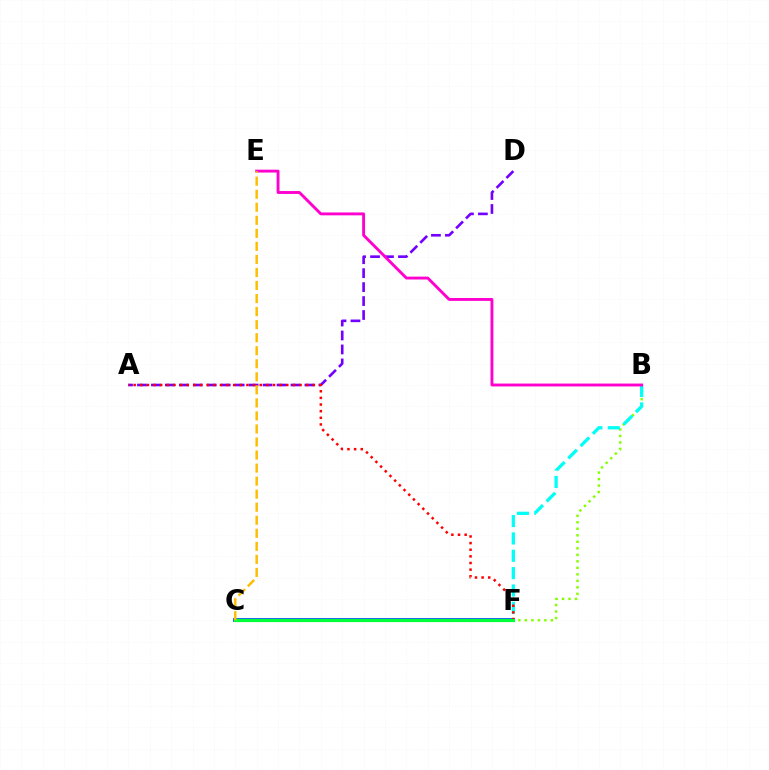{('C', 'F'): [{'color': '#004bff', 'line_style': 'solid', 'thickness': 2.71}, {'color': '#00ff39', 'line_style': 'solid', 'thickness': 2.31}], ('B', 'F'): [{'color': '#84ff00', 'line_style': 'dotted', 'thickness': 1.77}, {'color': '#00fff6', 'line_style': 'dashed', 'thickness': 2.36}], ('A', 'D'): [{'color': '#7200ff', 'line_style': 'dashed', 'thickness': 1.9}], ('A', 'F'): [{'color': '#ff0000', 'line_style': 'dotted', 'thickness': 1.8}], ('B', 'E'): [{'color': '#ff00cf', 'line_style': 'solid', 'thickness': 2.08}], ('C', 'E'): [{'color': '#ffbd00', 'line_style': 'dashed', 'thickness': 1.77}]}